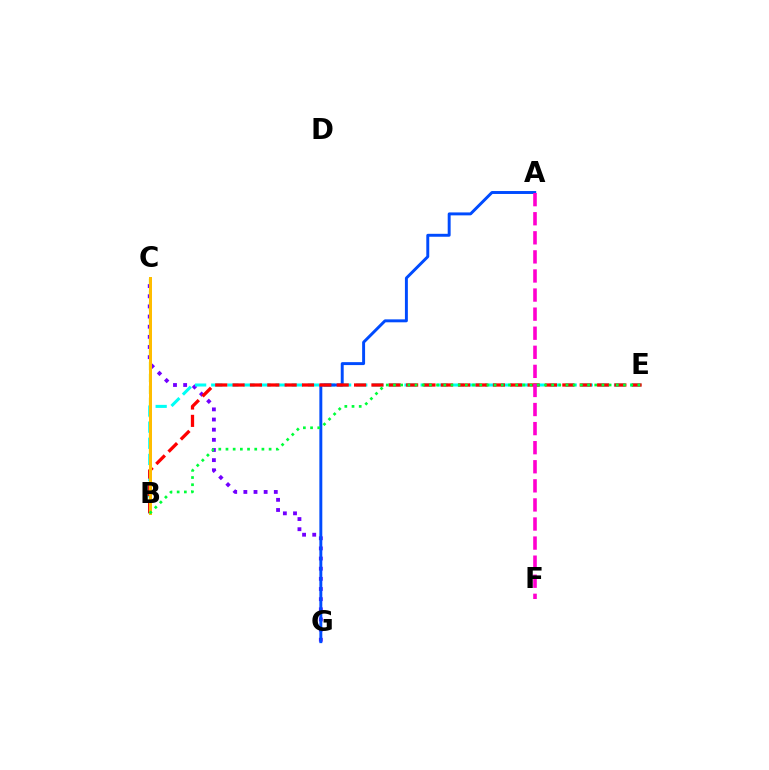{('B', 'C'): [{'color': '#84ff00', 'line_style': 'dashed', 'thickness': 1.62}, {'color': '#ffbd00', 'line_style': 'solid', 'thickness': 2.16}], ('C', 'G'): [{'color': '#7200ff', 'line_style': 'dotted', 'thickness': 2.76}], ('B', 'E'): [{'color': '#00fff6', 'line_style': 'dashed', 'thickness': 2.19}, {'color': '#ff0000', 'line_style': 'dashed', 'thickness': 2.36}, {'color': '#00ff39', 'line_style': 'dotted', 'thickness': 1.95}], ('A', 'G'): [{'color': '#004bff', 'line_style': 'solid', 'thickness': 2.11}], ('A', 'F'): [{'color': '#ff00cf', 'line_style': 'dashed', 'thickness': 2.59}]}